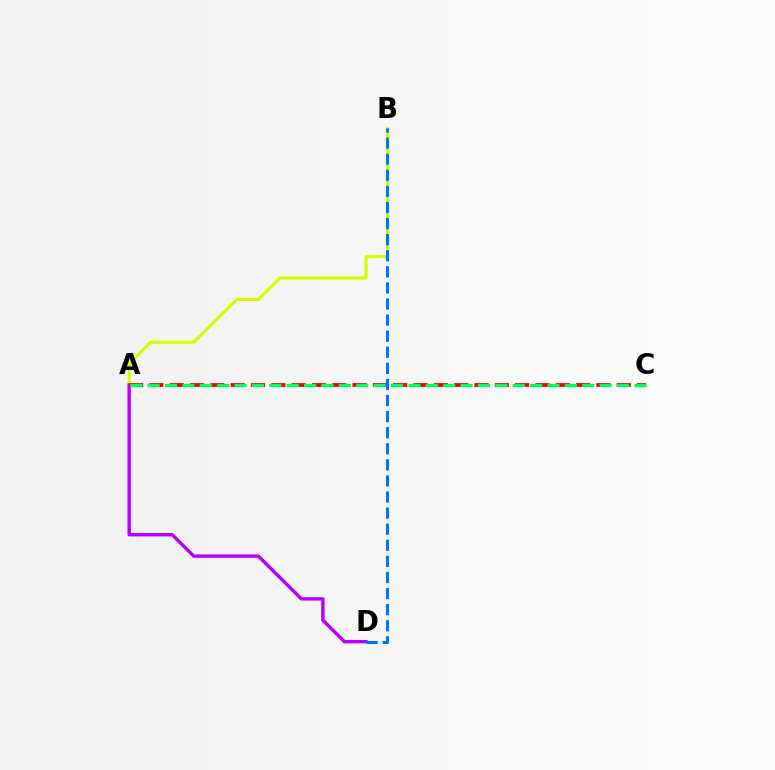{('A', 'B'): [{'color': '#d1ff00', 'line_style': 'solid', 'thickness': 2.24}], ('A', 'D'): [{'color': '#b900ff', 'line_style': 'solid', 'thickness': 2.44}], ('A', 'C'): [{'color': '#ff0000', 'line_style': 'dashed', 'thickness': 2.76}, {'color': '#00ff5c', 'line_style': 'dashed', 'thickness': 2.36}], ('B', 'D'): [{'color': '#0074ff', 'line_style': 'dashed', 'thickness': 2.19}]}